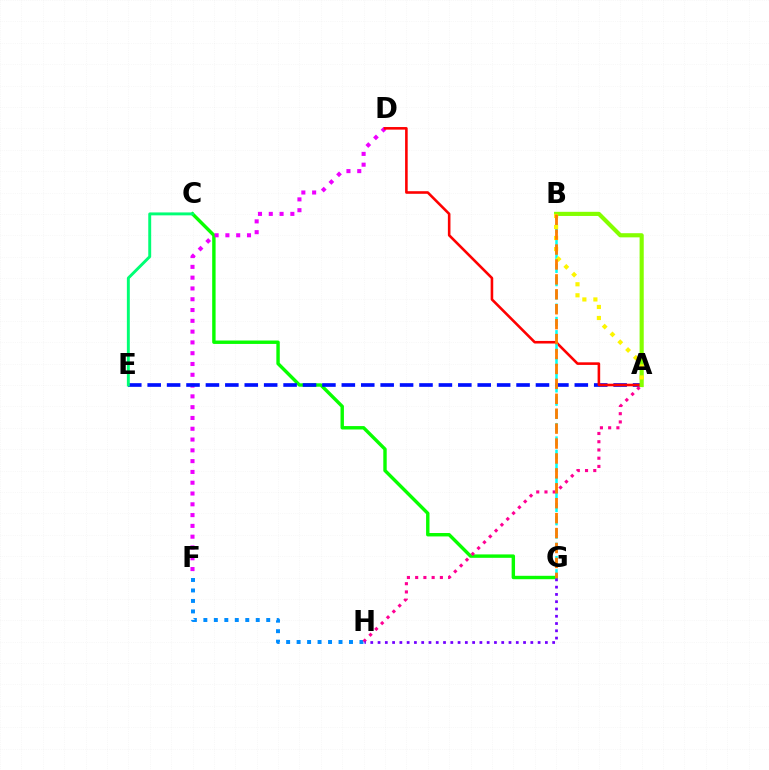{('F', 'H'): [{'color': '#008cff', 'line_style': 'dotted', 'thickness': 2.85}], ('C', 'G'): [{'color': '#08ff00', 'line_style': 'solid', 'thickness': 2.46}], ('D', 'F'): [{'color': '#ee00ff', 'line_style': 'dotted', 'thickness': 2.93}], ('A', 'E'): [{'color': '#0010ff', 'line_style': 'dashed', 'thickness': 2.64}], ('A', 'H'): [{'color': '#ff0094', 'line_style': 'dotted', 'thickness': 2.24}], ('A', 'D'): [{'color': '#ff0000', 'line_style': 'solid', 'thickness': 1.87}], ('B', 'G'): [{'color': '#00fff6', 'line_style': 'dashed', 'thickness': 1.8}, {'color': '#ff7c00', 'line_style': 'dashed', 'thickness': 2.03}], ('A', 'B'): [{'color': '#84ff00', 'line_style': 'solid', 'thickness': 2.99}, {'color': '#fcf500', 'line_style': 'dotted', 'thickness': 3.0}], ('C', 'E'): [{'color': '#00ff74', 'line_style': 'solid', 'thickness': 2.11}], ('G', 'H'): [{'color': '#7200ff', 'line_style': 'dotted', 'thickness': 1.98}]}